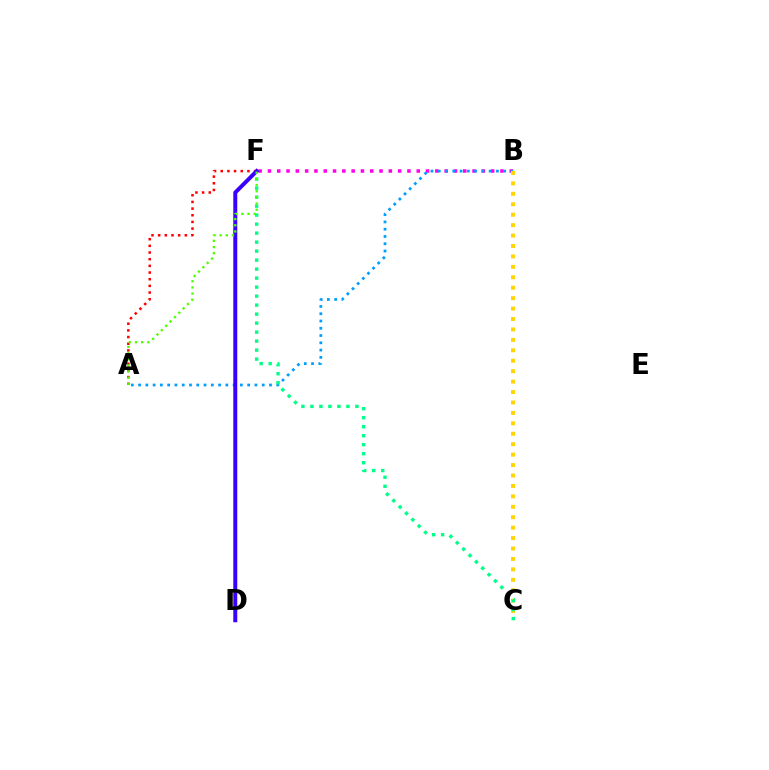{('A', 'F'): [{'color': '#ff0000', 'line_style': 'dotted', 'thickness': 1.81}, {'color': '#4fff00', 'line_style': 'dotted', 'thickness': 1.67}], ('B', 'F'): [{'color': '#ff00ed', 'line_style': 'dotted', 'thickness': 2.53}], ('A', 'B'): [{'color': '#009eff', 'line_style': 'dotted', 'thickness': 1.98}], ('B', 'C'): [{'color': '#ffd500', 'line_style': 'dotted', 'thickness': 2.83}], ('C', 'F'): [{'color': '#00ff86', 'line_style': 'dotted', 'thickness': 2.45}], ('D', 'F'): [{'color': '#3700ff', 'line_style': 'solid', 'thickness': 2.86}]}